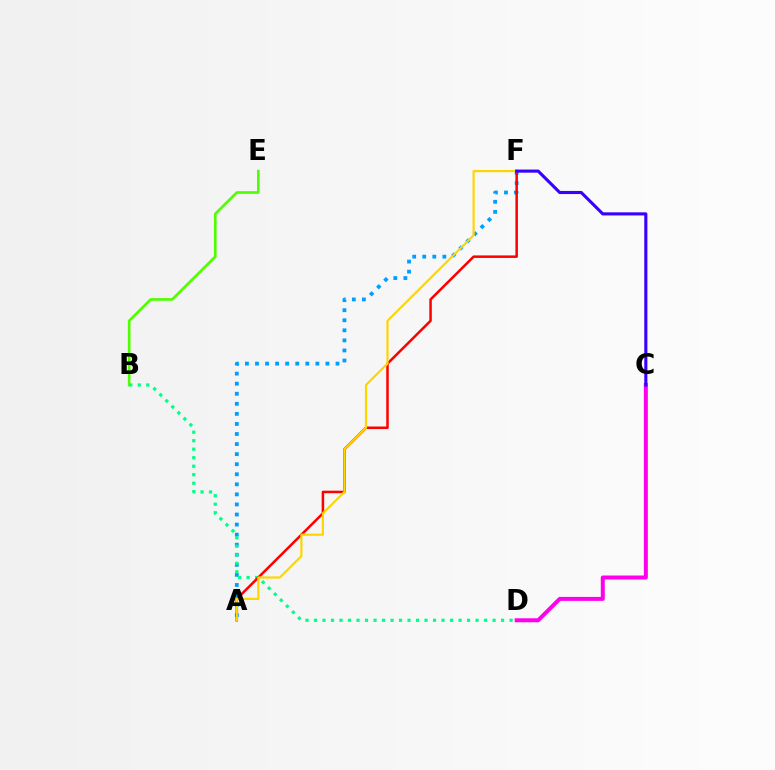{('A', 'F'): [{'color': '#009eff', 'line_style': 'dotted', 'thickness': 2.73}, {'color': '#ff0000', 'line_style': 'solid', 'thickness': 1.81}, {'color': '#ffd500', 'line_style': 'solid', 'thickness': 1.57}], ('B', 'E'): [{'color': '#4fff00', 'line_style': 'solid', 'thickness': 1.91}], ('B', 'D'): [{'color': '#00ff86', 'line_style': 'dotted', 'thickness': 2.31}], ('C', 'D'): [{'color': '#ff00ed', 'line_style': 'solid', 'thickness': 2.87}], ('C', 'F'): [{'color': '#3700ff', 'line_style': 'solid', 'thickness': 2.24}]}